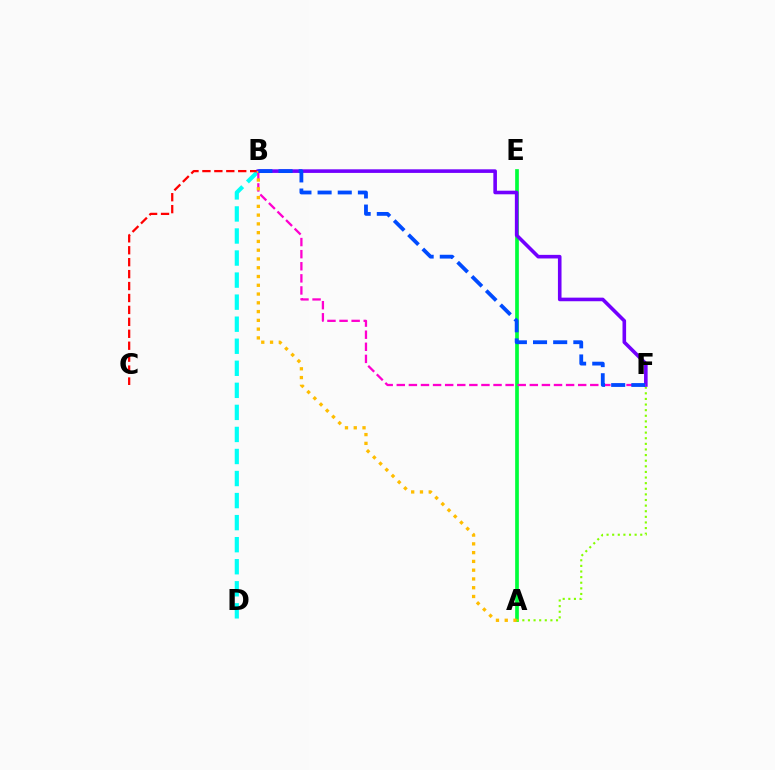{('B', 'D'): [{'color': '#00fff6', 'line_style': 'dashed', 'thickness': 3.0}], ('A', 'E'): [{'color': '#00ff39', 'line_style': 'solid', 'thickness': 2.66}], ('A', 'F'): [{'color': '#84ff00', 'line_style': 'dotted', 'thickness': 1.53}], ('B', 'C'): [{'color': '#ff0000', 'line_style': 'dashed', 'thickness': 1.62}], ('B', 'F'): [{'color': '#7200ff', 'line_style': 'solid', 'thickness': 2.59}, {'color': '#ff00cf', 'line_style': 'dashed', 'thickness': 1.64}, {'color': '#004bff', 'line_style': 'dashed', 'thickness': 2.74}], ('A', 'B'): [{'color': '#ffbd00', 'line_style': 'dotted', 'thickness': 2.38}]}